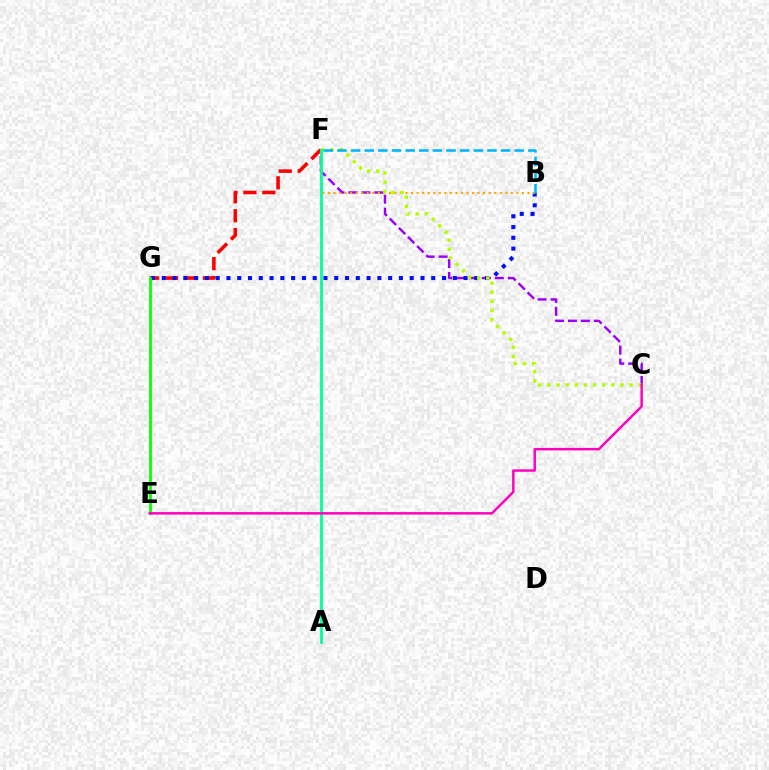{('C', 'F'): [{'color': '#9b00ff', 'line_style': 'dashed', 'thickness': 1.76}, {'color': '#b3ff00', 'line_style': 'dotted', 'thickness': 2.48}], ('F', 'G'): [{'color': '#ff0000', 'line_style': 'dashed', 'thickness': 2.57}], ('B', 'G'): [{'color': '#0010ff', 'line_style': 'dotted', 'thickness': 2.93}], ('E', 'G'): [{'color': '#08ff00', 'line_style': 'solid', 'thickness': 1.99}], ('B', 'F'): [{'color': '#ffa500', 'line_style': 'dotted', 'thickness': 1.51}, {'color': '#00b5ff', 'line_style': 'dashed', 'thickness': 1.85}], ('A', 'F'): [{'color': '#00ff9d', 'line_style': 'solid', 'thickness': 2.01}], ('C', 'E'): [{'color': '#ff00bd', 'line_style': 'solid', 'thickness': 1.77}]}